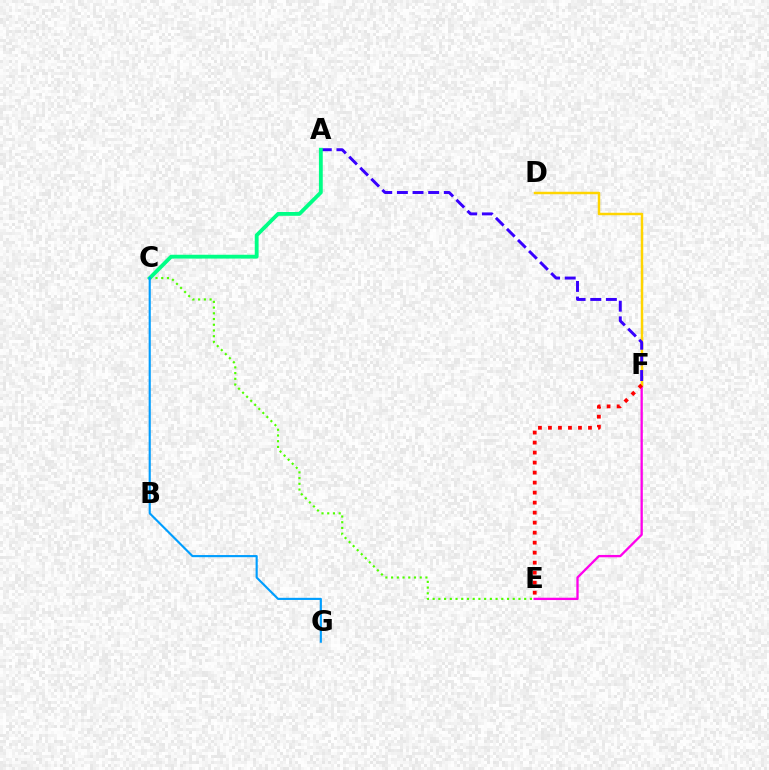{('E', 'F'): [{'color': '#ff00ed', 'line_style': 'solid', 'thickness': 1.67}, {'color': '#ff0000', 'line_style': 'dotted', 'thickness': 2.72}], ('D', 'F'): [{'color': '#ffd500', 'line_style': 'solid', 'thickness': 1.78}], ('C', 'E'): [{'color': '#4fff00', 'line_style': 'dotted', 'thickness': 1.55}], ('A', 'F'): [{'color': '#3700ff', 'line_style': 'dashed', 'thickness': 2.12}], ('A', 'C'): [{'color': '#00ff86', 'line_style': 'solid', 'thickness': 2.76}], ('C', 'G'): [{'color': '#009eff', 'line_style': 'solid', 'thickness': 1.54}]}